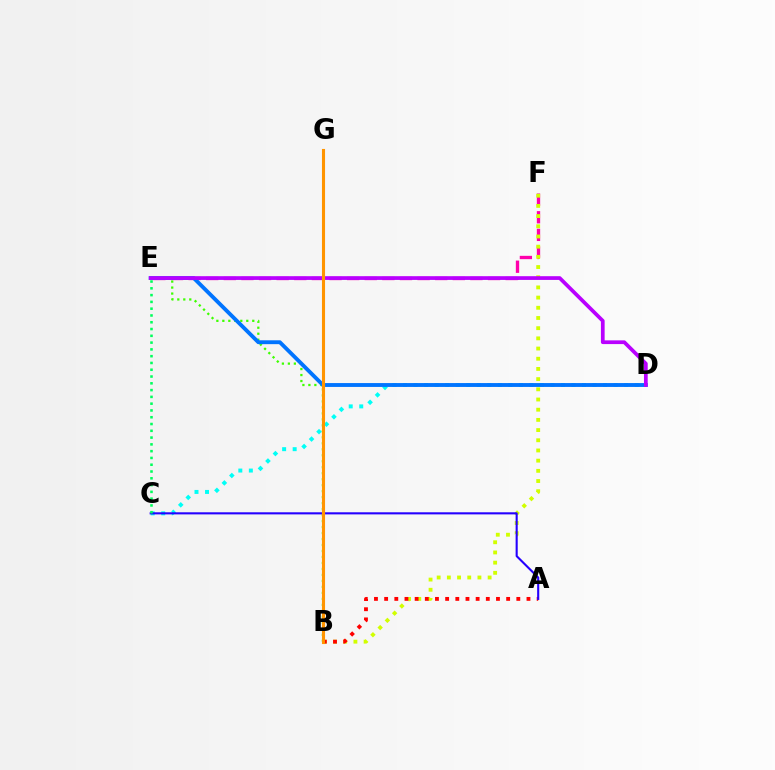{('E', 'F'): [{'color': '#ff00ac', 'line_style': 'dashed', 'thickness': 2.39}], ('B', 'F'): [{'color': '#d1ff00', 'line_style': 'dotted', 'thickness': 2.77}], ('B', 'E'): [{'color': '#3dff00', 'line_style': 'dotted', 'thickness': 1.63}], ('C', 'D'): [{'color': '#00fff6', 'line_style': 'dotted', 'thickness': 2.86}], ('A', 'B'): [{'color': '#ff0000', 'line_style': 'dotted', 'thickness': 2.76}], ('D', 'E'): [{'color': '#0074ff', 'line_style': 'solid', 'thickness': 2.79}, {'color': '#b900ff', 'line_style': 'solid', 'thickness': 2.69}], ('A', 'C'): [{'color': '#2500ff', 'line_style': 'solid', 'thickness': 1.51}], ('B', 'G'): [{'color': '#ff9400', 'line_style': 'solid', 'thickness': 2.23}], ('C', 'E'): [{'color': '#00ff5c', 'line_style': 'dotted', 'thickness': 1.84}]}